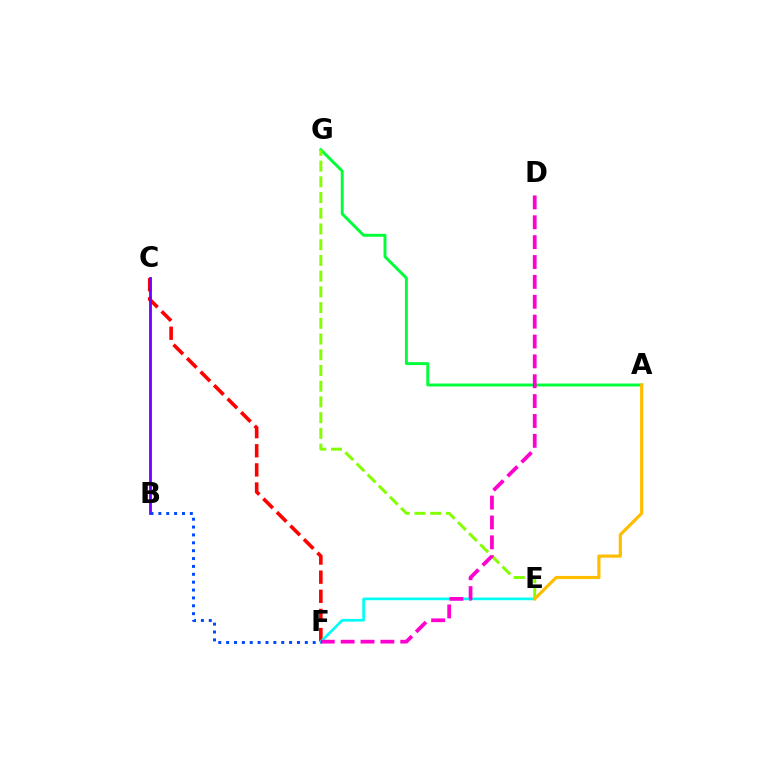{('A', 'G'): [{'color': '#00ff39', 'line_style': 'solid', 'thickness': 2.11}], ('C', 'F'): [{'color': '#ff0000', 'line_style': 'dashed', 'thickness': 2.6}], ('E', 'G'): [{'color': '#84ff00', 'line_style': 'dashed', 'thickness': 2.14}], ('E', 'F'): [{'color': '#00fff6', 'line_style': 'solid', 'thickness': 1.93}], ('B', 'C'): [{'color': '#7200ff', 'line_style': 'solid', 'thickness': 2.02}], ('D', 'F'): [{'color': '#ff00cf', 'line_style': 'dashed', 'thickness': 2.7}], ('A', 'E'): [{'color': '#ffbd00', 'line_style': 'solid', 'thickness': 2.28}], ('B', 'F'): [{'color': '#004bff', 'line_style': 'dotted', 'thickness': 2.14}]}